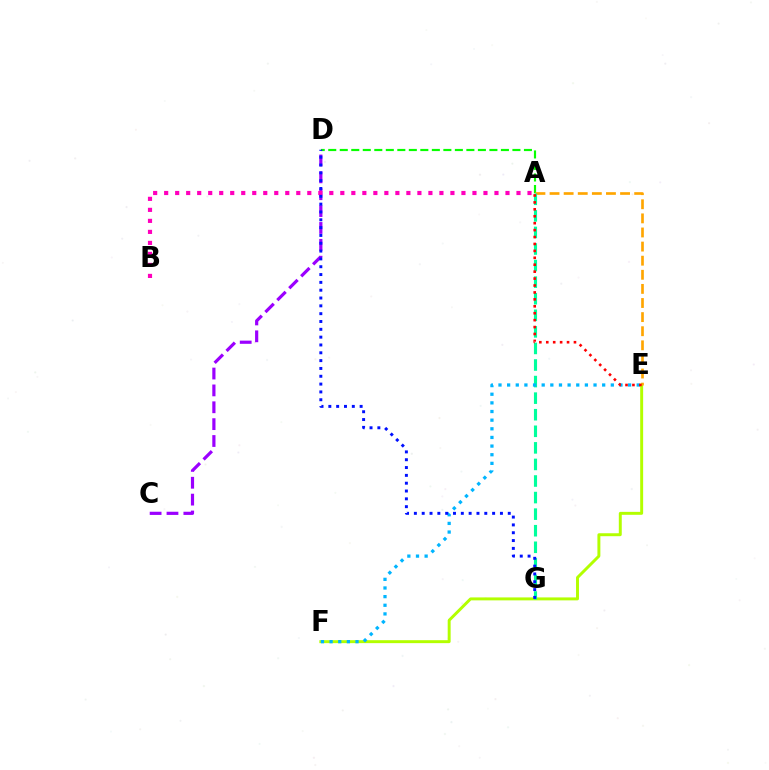{('A', 'D'): [{'color': '#08ff00', 'line_style': 'dashed', 'thickness': 1.56}], ('C', 'D'): [{'color': '#9b00ff', 'line_style': 'dashed', 'thickness': 2.29}], ('E', 'F'): [{'color': '#b3ff00', 'line_style': 'solid', 'thickness': 2.12}, {'color': '#00b5ff', 'line_style': 'dotted', 'thickness': 2.35}], ('A', 'E'): [{'color': '#ffa500', 'line_style': 'dashed', 'thickness': 1.92}, {'color': '#ff0000', 'line_style': 'dotted', 'thickness': 1.88}], ('A', 'G'): [{'color': '#00ff9d', 'line_style': 'dashed', 'thickness': 2.25}], ('A', 'B'): [{'color': '#ff00bd', 'line_style': 'dotted', 'thickness': 2.99}], ('D', 'G'): [{'color': '#0010ff', 'line_style': 'dotted', 'thickness': 2.13}]}